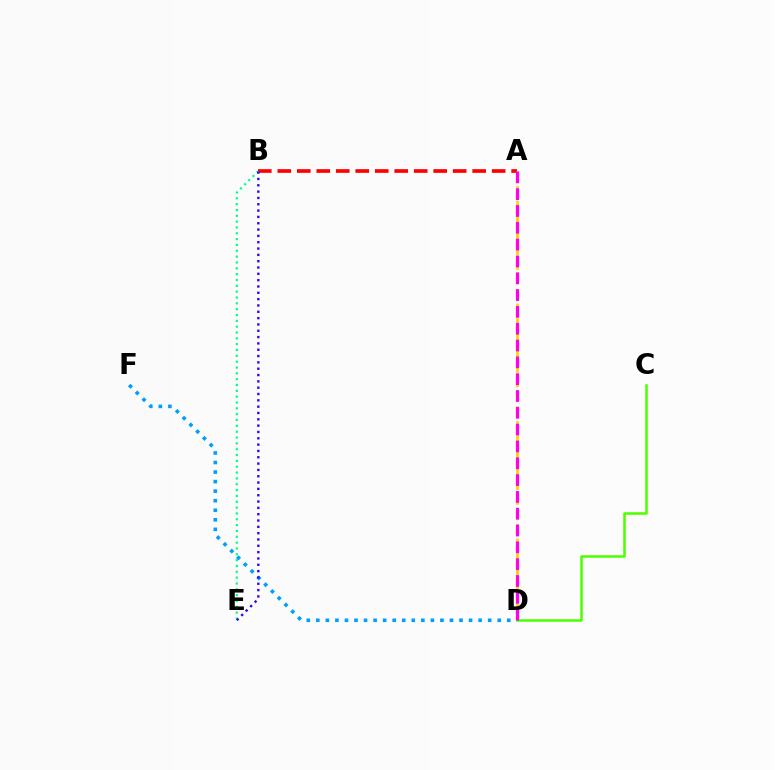{('A', 'B'): [{'color': '#ff0000', 'line_style': 'dashed', 'thickness': 2.65}], ('A', 'D'): [{'color': '#ffd500', 'line_style': 'dashed', 'thickness': 1.99}, {'color': '#ff00ed', 'line_style': 'dashed', 'thickness': 2.28}], ('B', 'E'): [{'color': '#00ff86', 'line_style': 'dotted', 'thickness': 1.59}, {'color': '#3700ff', 'line_style': 'dotted', 'thickness': 1.72}], ('D', 'F'): [{'color': '#009eff', 'line_style': 'dotted', 'thickness': 2.59}], ('C', 'D'): [{'color': '#4fff00', 'line_style': 'solid', 'thickness': 1.83}]}